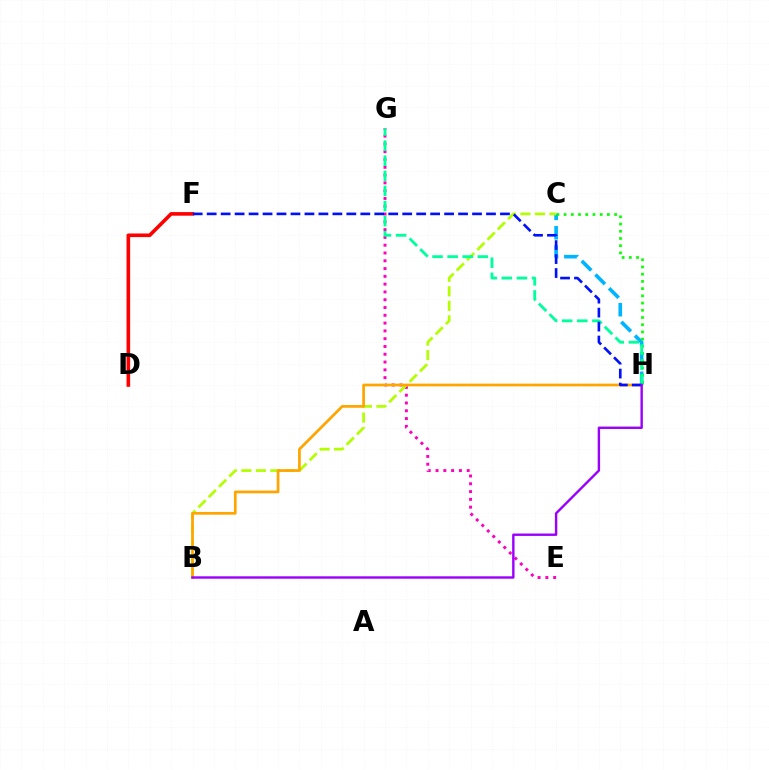{('D', 'F'): [{'color': '#ff0000', 'line_style': 'solid', 'thickness': 2.6}], ('C', 'H'): [{'color': '#00b5ff', 'line_style': 'dashed', 'thickness': 2.63}, {'color': '#08ff00', 'line_style': 'dotted', 'thickness': 1.96}], ('E', 'G'): [{'color': '#ff00bd', 'line_style': 'dotted', 'thickness': 2.12}], ('B', 'C'): [{'color': '#b3ff00', 'line_style': 'dashed', 'thickness': 1.97}], ('B', 'H'): [{'color': '#ffa500', 'line_style': 'solid', 'thickness': 1.96}, {'color': '#9b00ff', 'line_style': 'solid', 'thickness': 1.73}], ('G', 'H'): [{'color': '#00ff9d', 'line_style': 'dashed', 'thickness': 2.05}], ('F', 'H'): [{'color': '#0010ff', 'line_style': 'dashed', 'thickness': 1.9}]}